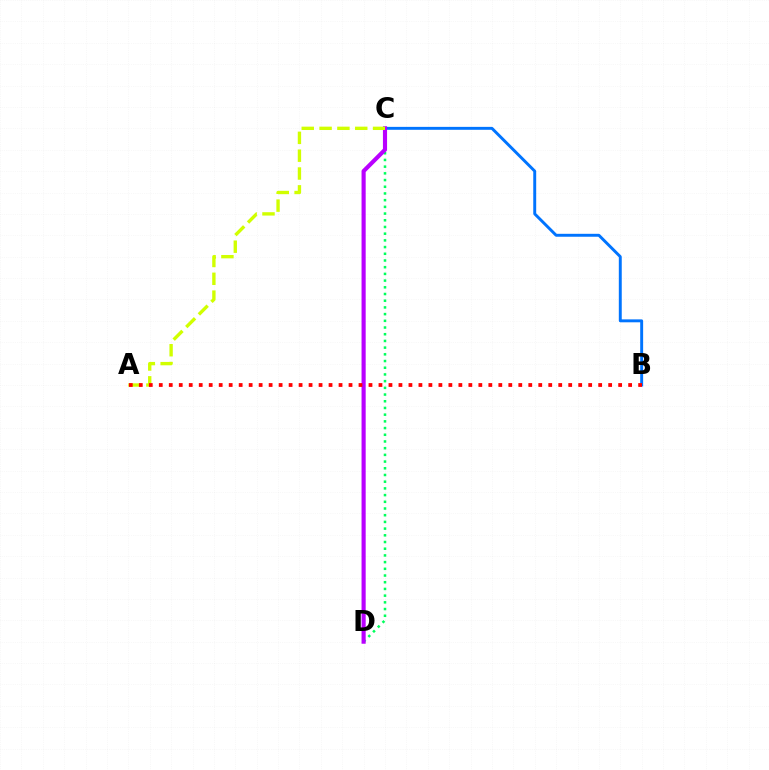{('B', 'C'): [{'color': '#0074ff', 'line_style': 'solid', 'thickness': 2.11}], ('C', 'D'): [{'color': '#00ff5c', 'line_style': 'dotted', 'thickness': 1.82}, {'color': '#b900ff', 'line_style': 'solid', 'thickness': 2.98}], ('A', 'C'): [{'color': '#d1ff00', 'line_style': 'dashed', 'thickness': 2.42}], ('A', 'B'): [{'color': '#ff0000', 'line_style': 'dotted', 'thickness': 2.71}]}